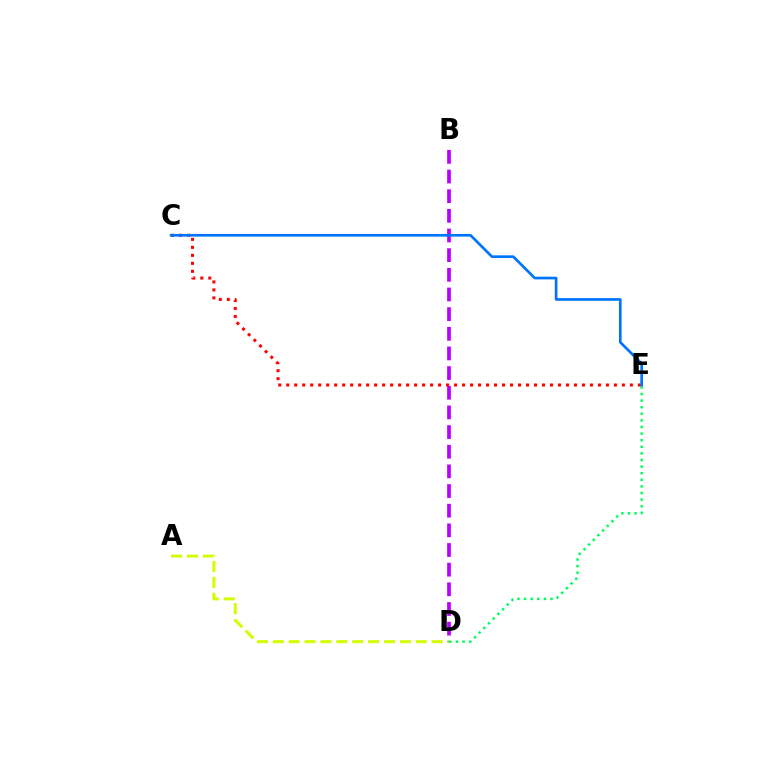{('A', 'D'): [{'color': '#d1ff00', 'line_style': 'dashed', 'thickness': 2.16}], ('C', 'E'): [{'color': '#ff0000', 'line_style': 'dotted', 'thickness': 2.17}, {'color': '#0074ff', 'line_style': 'solid', 'thickness': 1.92}], ('B', 'D'): [{'color': '#b900ff', 'line_style': 'dashed', 'thickness': 2.67}], ('D', 'E'): [{'color': '#00ff5c', 'line_style': 'dotted', 'thickness': 1.79}]}